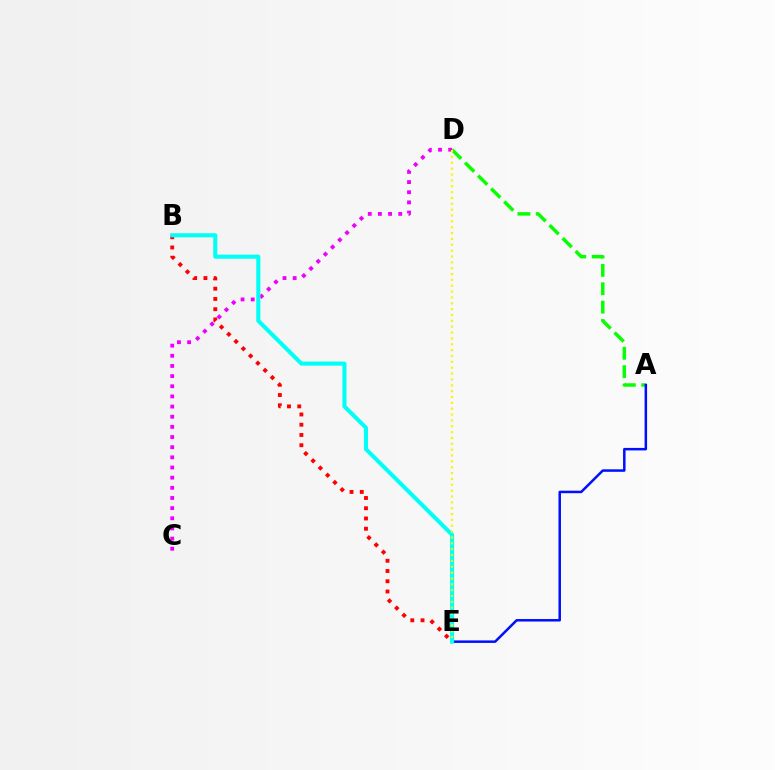{('A', 'D'): [{'color': '#08ff00', 'line_style': 'dashed', 'thickness': 2.5}], ('B', 'E'): [{'color': '#ff0000', 'line_style': 'dotted', 'thickness': 2.78}, {'color': '#00fff6', 'line_style': 'solid', 'thickness': 2.93}], ('C', 'D'): [{'color': '#ee00ff', 'line_style': 'dotted', 'thickness': 2.76}], ('A', 'E'): [{'color': '#0010ff', 'line_style': 'solid', 'thickness': 1.81}], ('D', 'E'): [{'color': '#fcf500', 'line_style': 'dotted', 'thickness': 1.59}]}